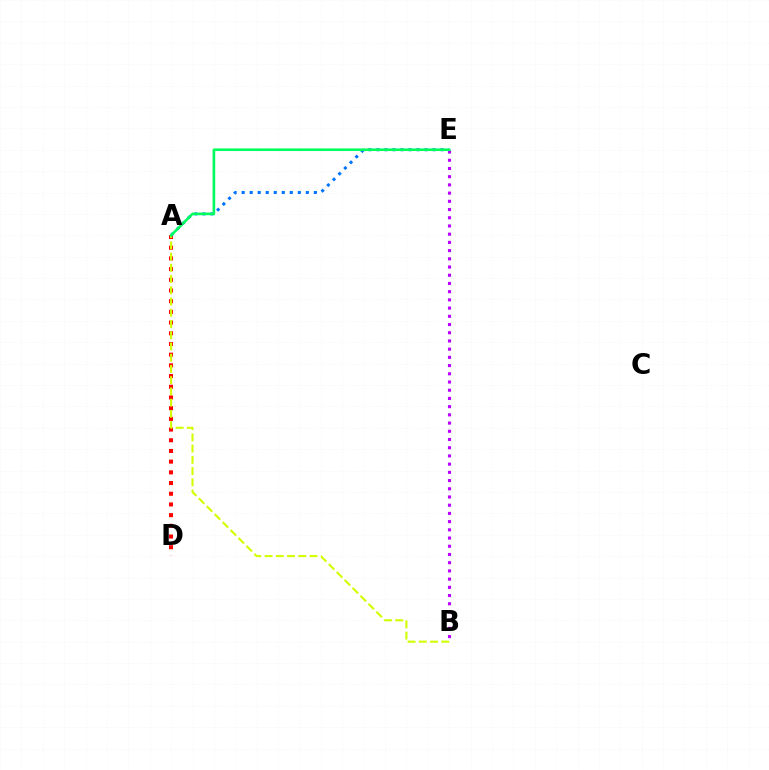{('A', 'D'): [{'color': '#ff0000', 'line_style': 'dotted', 'thickness': 2.91}], ('A', 'B'): [{'color': '#d1ff00', 'line_style': 'dashed', 'thickness': 1.53}], ('B', 'E'): [{'color': '#b900ff', 'line_style': 'dotted', 'thickness': 2.23}], ('A', 'E'): [{'color': '#0074ff', 'line_style': 'dotted', 'thickness': 2.18}, {'color': '#00ff5c', 'line_style': 'solid', 'thickness': 1.89}]}